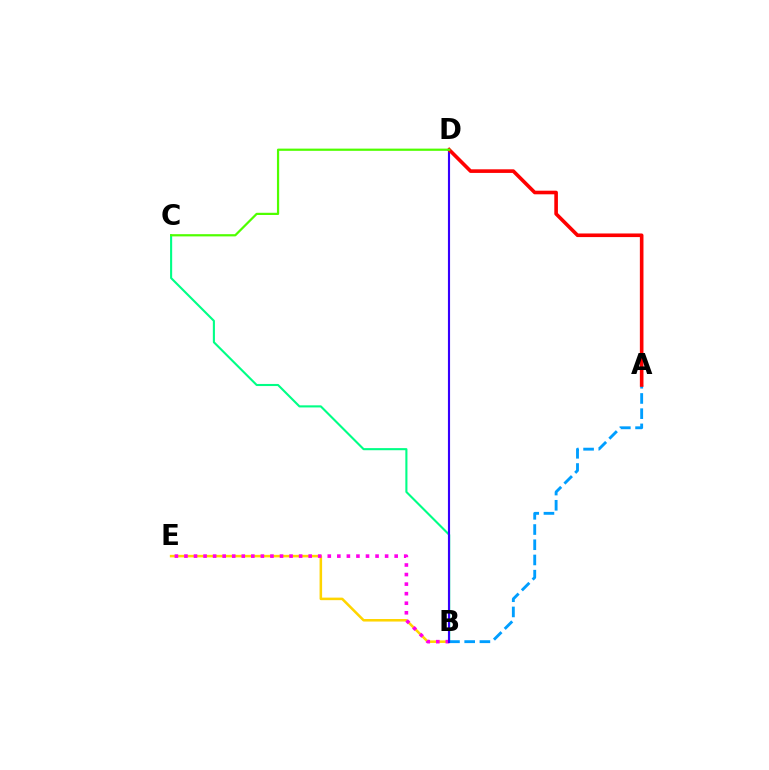{('B', 'E'): [{'color': '#ffd500', 'line_style': 'solid', 'thickness': 1.83}, {'color': '#ff00ed', 'line_style': 'dotted', 'thickness': 2.6}], ('B', 'C'): [{'color': '#00ff86', 'line_style': 'solid', 'thickness': 1.51}], ('A', 'B'): [{'color': '#009eff', 'line_style': 'dashed', 'thickness': 2.07}], ('B', 'D'): [{'color': '#3700ff', 'line_style': 'solid', 'thickness': 1.53}], ('A', 'D'): [{'color': '#ff0000', 'line_style': 'solid', 'thickness': 2.6}], ('C', 'D'): [{'color': '#4fff00', 'line_style': 'solid', 'thickness': 1.6}]}